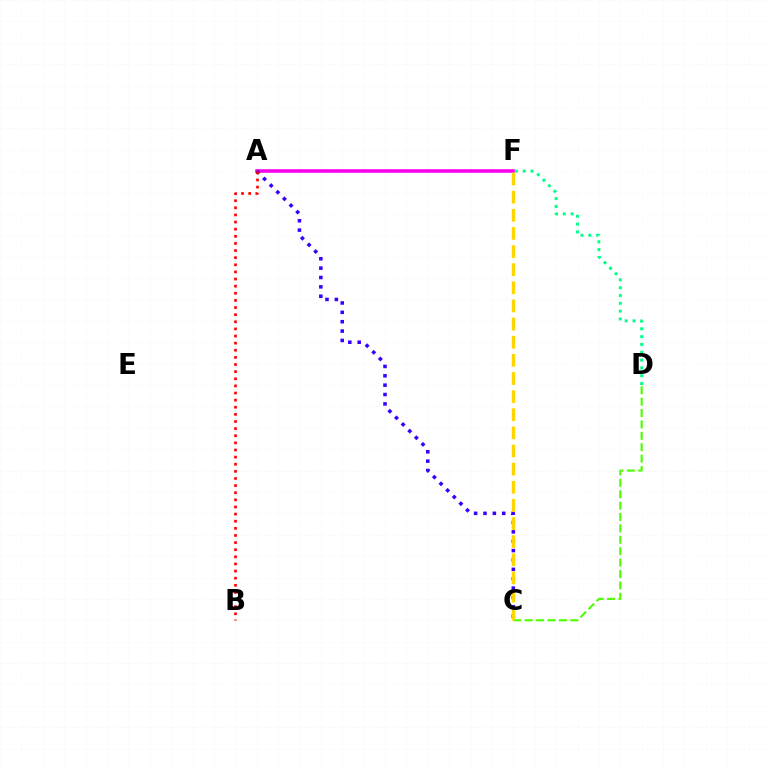{('A', 'F'): [{'color': '#009eff', 'line_style': 'solid', 'thickness': 1.66}, {'color': '#ff00ed', 'line_style': 'solid', 'thickness': 2.55}], ('D', 'F'): [{'color': '#00ff86', 'line_style': 'dotted', 'thickness': 2.12}], ('C', 'D'): [{'color': '#4fff00', 'line_style': 'dashed', 'thickness': 1.55}], ('A', 'C'): [{'color': '#3700ff', 'line_style': 'dotted', 'thickness': 2.55}], ('C', 'F'): [{'color': '#ffd500', 'line_style': 'dashed', 'thickness': 2.46}], ('A', 'B'): [{'color': '#ff0000', 'line_style': 'dotted', 'thickness': 1.94}]}